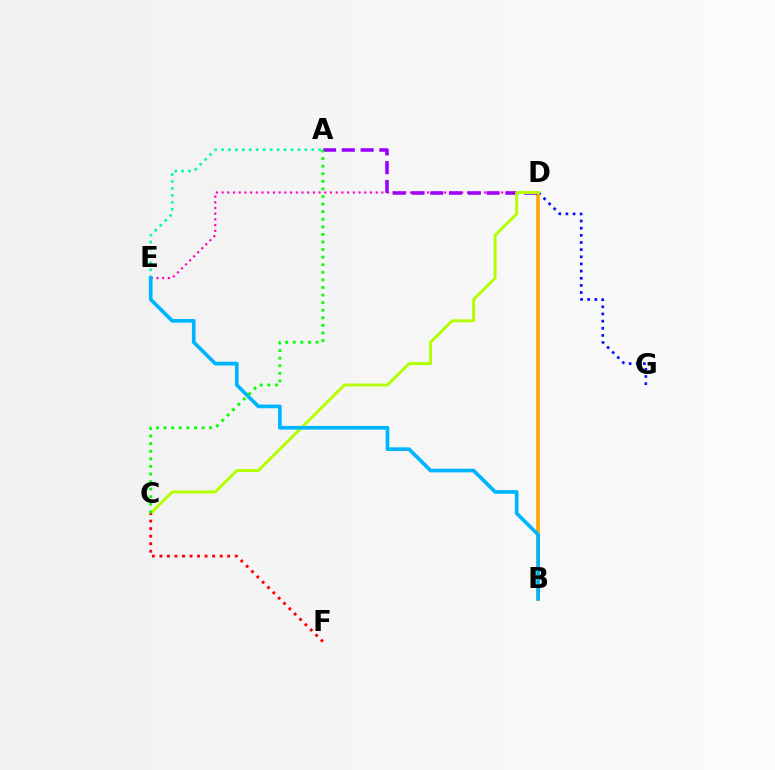{('A', 'E'): [{'color': '#00ff9d', 'line_style': 'dotted', 'thickness': 1.89}], ('D', 'G'): [{'color': '#0010ff', 'line_style': 'dotted', 'thickness': 1.94}], ('D', 'E'): [{'color': '#ff00bd', 'line_style': 'dotted', 'thickness': 1.55}], ('B', 'D'): [{'color': '#ffa500', 'line_style': 'solid', 'thickness': 2.62}], ('A', 'D'): [{'color': '#9b00ff', 'line_style': 'dashed', 'thickness': 2.55}], ('C', 'D'): [{'color': '#b3ff00', 'line_style': 'solid', 'thickness': 2.12}], ('B', 'E'): [{'color': '#00b5ff', 'line_style': 'solid', 'thickness': 2.65}], ('A', 'C'): [{'color': '#08ff00', 'line_style': 'dotted', 'thickness': 2.06}], ('C', 'F'): [{'color': '#ff0000', 'line_style': 'dotted', 'thickness': 2.05}]}